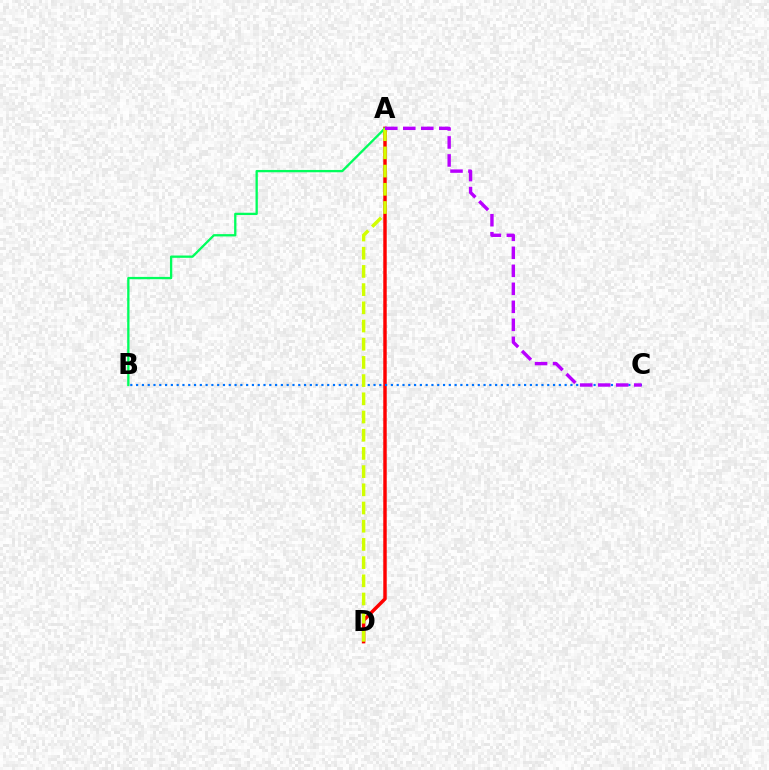{('A', 'D'): [{'color': '#ff0000', 'line_style': 'solid', 'thickness': 2.48}, {'color': '#d1ff00', 'line_style': 'dashed', 'thickness': 2.47}], ('B', 'C'): [{'color': '#0074ff', 'line_style': 'dotted', 'thickness': 1.57}], ('A', 'B'): [{'color': '#00ff5c', 'line_style': 'solid', 'thickness': 1.66}], ('A', 'C'): [{'color': '#b900ff', 'line_style': 'dashed', 'thickness': 2.45}]}